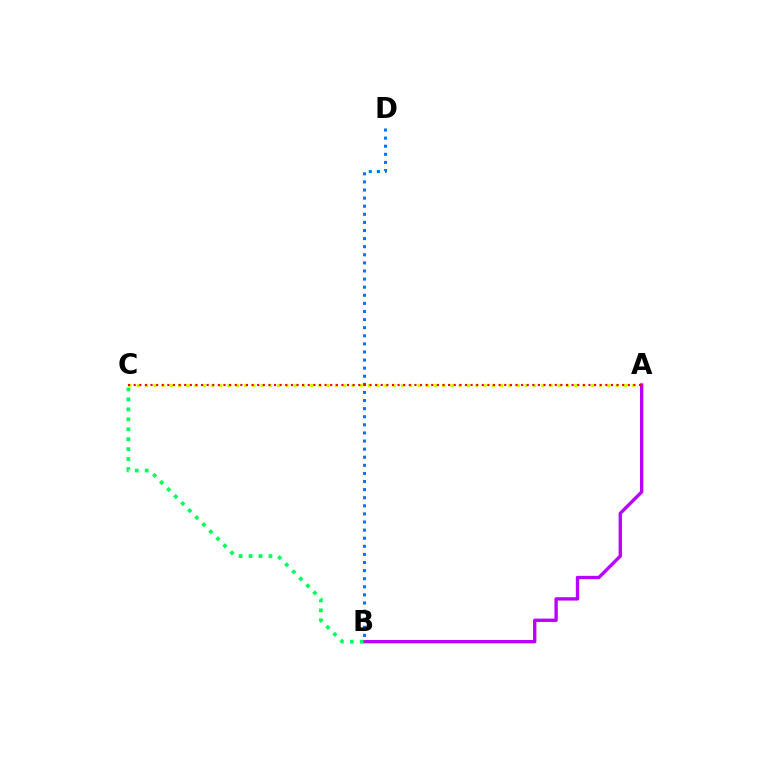{('A', 'C'): [{'color': '#d1ff00', 'line_style': 'dotted', 'thickness': 2.24}, {'color': '#ff0000', 'line_style': 'dotted', 'thickness': 1.53}], ('B', 'D'): [{'color': '#0074ff', 'line_style': 'dotted', 'thickness': 2.2}], ('A', 'B'): [{'color': '#b900ff', 'line_style': 'solid', 'thickness': 2.4}], ('B', 'C'): [{'color': '#00ff5c', 'line_style': 'dotted', 'thickness': 2.7}]}